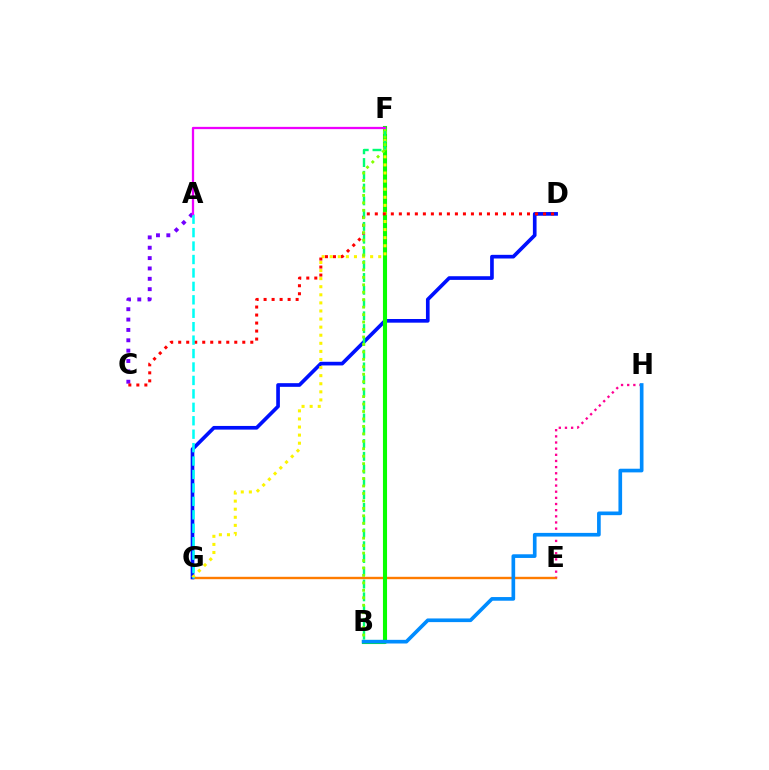{('E', 'G'): [{'color': '#ff7c00', 'line_style': 'solid', 'thickness': 1.72}], ('D', 'G'): [{'color': '#0010ff', 'line_style': 'solid', 'thickness': 2.64}], ('B', 'F'): [{'color': '#08ff00', 'line_style': 'solid', 'thickness': 2.95}, {'color': '#00ff74', 'line_style': 'dashed', 'thickness': 1.74}, {'color': '#84ff00', 'line_style': 'dotted', 'thickness': 2.02}], ('A', 'C'): [{'color': '#7200ff', 'line_style': 'dotted', 'thickness': 2.81}], ('F', 'G'): [{'color': '#fcf500', 'line_style': 'dotted', 'thickness': 2.2}], ('E', 'H'): [{'color': '#ff0094', 'line_style': 'dotted', 'thickness': 1.67}], ('C', 'D'): [{'color': '#ff0000', 'line_style': 'dotted', 'thickness': 2.18}], ('A', 'G'): [{'color': '#00fff6', 'line_style': 'dashed', 'thickness': 1.83}], ('A', 'F'): [{'color': '#ee00ff', 'line_style': 'solid', 'thickness': 1.64}], ('B', 'H'): [{'color': '#008cff', 'line_style': 'solid', 'thickness': 2.64}]}